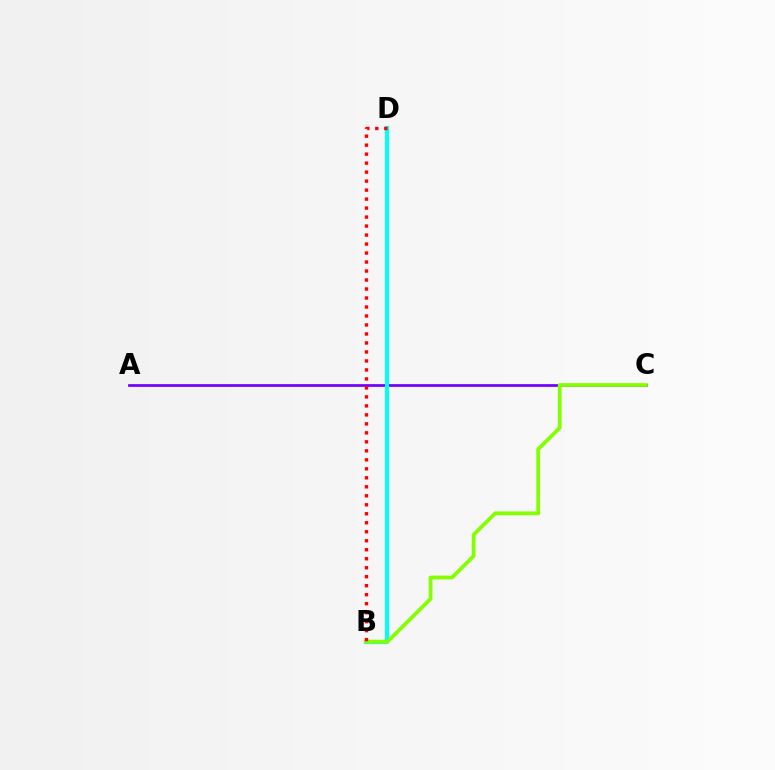{('A', 'C'): [{'color': '#7200ff', 'line_style': 'solid', 'thickness': 1.96}], ('B', 'D'): [{'color': '#00fff6', 'line_style': 'solid', 'thickness': 2.94}, {'color': '#ff0000', 'line_style': 'dotted', 'thickness': 2.44}], ('B', 'C'): [{'color': '#84ff00', 'line_style': 'solid', 'thickness': 2.72}]}